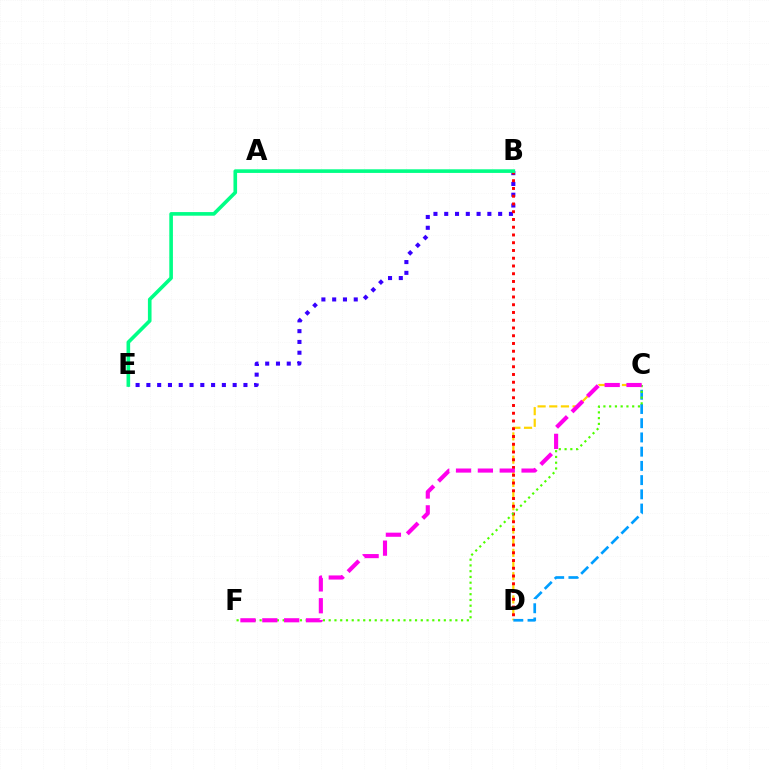{('C', 'D'): [{'color': '#ffd500', 'line_style': 'dashed', 'thickness': 1.58}, {'color': '#009eff', 'line_style': 'dashed', 'thickness': 1.93}], ('B', 'E'): [{'color': '#3700ff', 'line_style': 'dotted', 'thickness': 2.93}, {'color': '#00ff86', 'line_style': 'solid', 'thickness': 2.61}], ('B', 'D'): [{'color': '#ff0000', 'line_style': 'dotted', 'thickness': 2.11}], ('C', 'F'): [{'color': '#4fff00', 'line_style': 'dotted', 'thickness': 1.56}, {'color': '#ff00ed', 'line_style': 'dashed', 'thickness': 2.97}]}